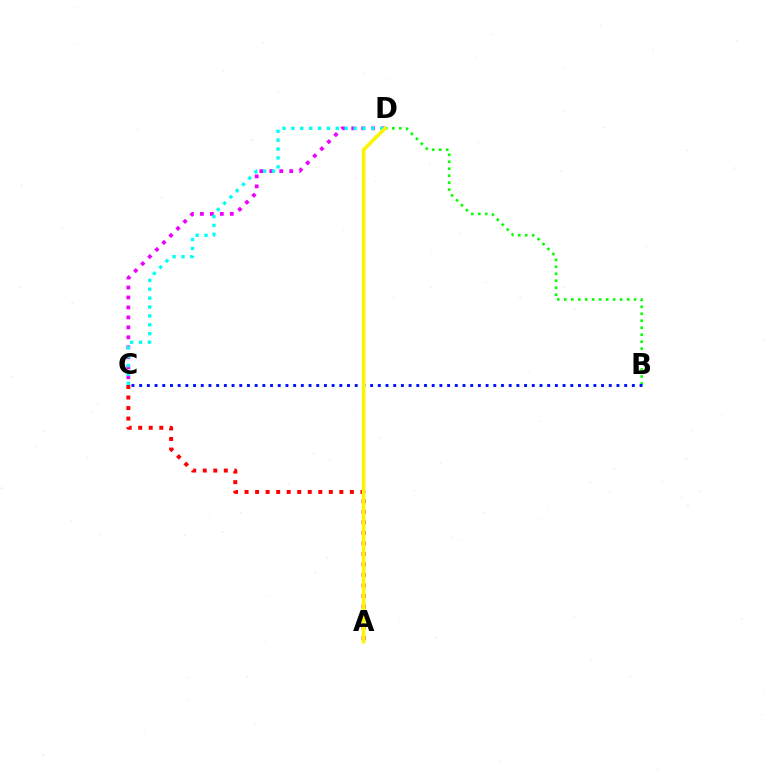{('C', 'D'): [{'color': '#ee00ff', 'line_style': 'dotted', 'thickness': 2.71}, {'color': '#00fff6', 'line_style': 'dotted', 'thickness': 2.41}], ('B', 'D'): [{'color': '#08ff00', 'line_style': 'dotted', 'thickness': 1.9}], ('B', 'C'): [{'color': '#0010ff', 'line_style': 'dotted', 'thickness': 2.09}], ('A', 'C'): [{'color': '#ff0000', 'line_style': 'dotted', 'thickness': 2.86}], ('A', 'D'): [{'color': '#fcf500', 'line_style': 'solid', 'thickness': 2.57}]}